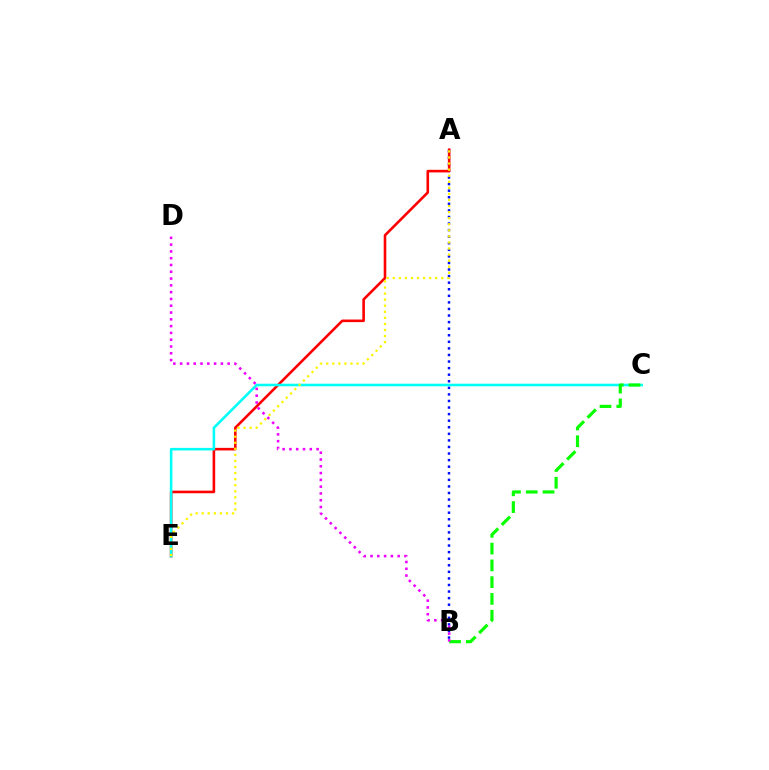{('A', 'B'): [{'color': '#0010ff', 'line_style': 'dotted', 'thickness': 1.79}], ('A', 'E'): [{'color': '#ff0000', 'line_style': 'solid', 'thickness': 1.87}, {'color': '#fcf500', 'line_style': 'dotted', 'thickness': 1.65}], ('C', 'E'): [{'color': '#00fff6', 'line_style': 'solid', 'thickness': 1.84}], ('B', 'C'): [{'color': '#08ff00', 'line_style': 'dashed', 'thickness': 2.28}], ('B', 'D'): [{'color': '#ee00ff', 'line_style': 'dotted', 'thickness': 1.85}]}